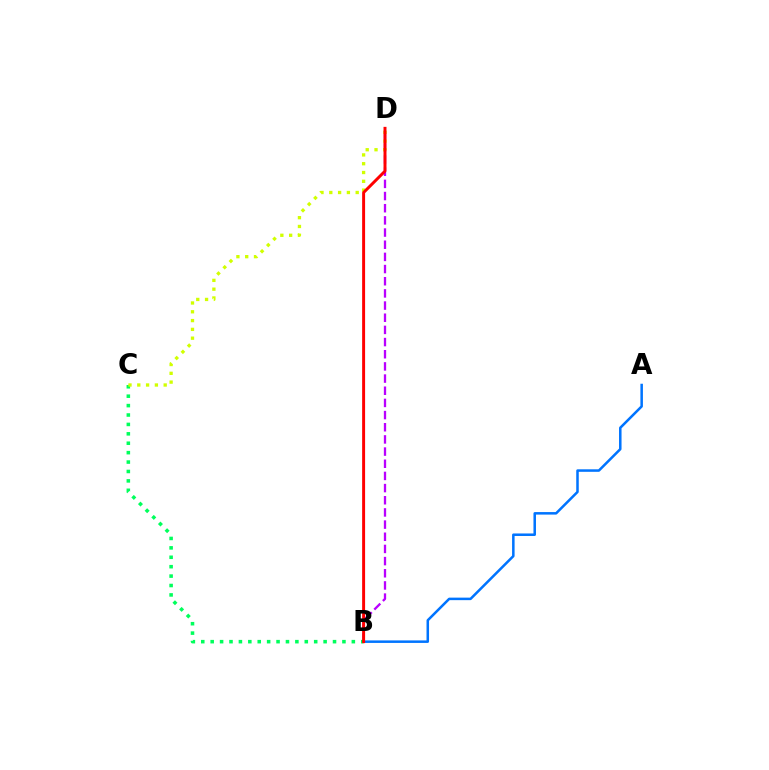{('B', 'D'): [{'color': '#b900ff', 'line_style': 'dashed', 'thickness': 1.65}, {'color': '#ff0000', 'line_style': 'solid', 'thickness': 2.13}], ('A', 'B'): [{'color': '#0074ff', 'line_style': 'solid', 'thickness': 1.81}], ('B', 'C'): [{'color': '#00ff5c', 'line_style': 'dotted', 'thickness': 2.56}], ('C', 'D'): [{'color': '#d1ff00', 'line_style': 'dotted', 'thickness': 2.39}]}